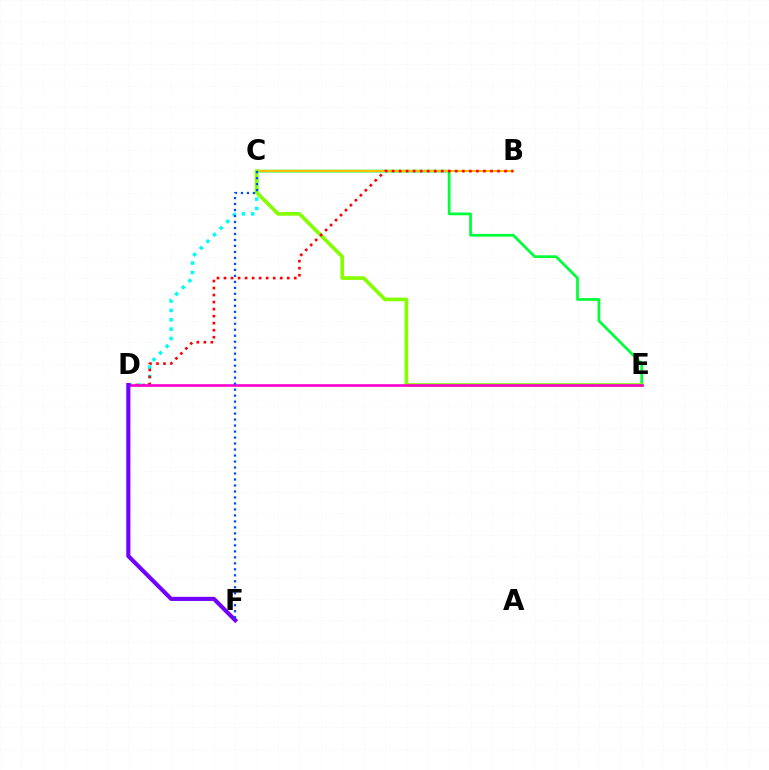{('C', 'E'): [{'color': '#00ff39', 'line_style': 'solid', 'thickness': 1.97}, {'color': '#84ff00', 'line_style': 'solid', 'thickness': 2.64}], ('B', 'C'): [{'color': '#ffbd00', 'line_style': 'solid', 'thickness': 1.52}], ('C', 'D'): [{'color': '#00fff6', 'line_style': 'dotted', 'thickness': 2.55}], ('B', 'D'): [{'color': '#ff0000', 'line_style': 'dotted', 'thickness': 1.91}], ('D', 'E'): [{'color': '#ff00cf', 'line_style': 'solid', 'thickness': 1.91}], ('D', 'F'): [{'color': '#7200ff', 'line_style': 'solid', 'thickness': 2.95}], ('C', 'F'): [{'color': '#004bff', 'line_style': 'dotted', 'thickness': 1.63}]}